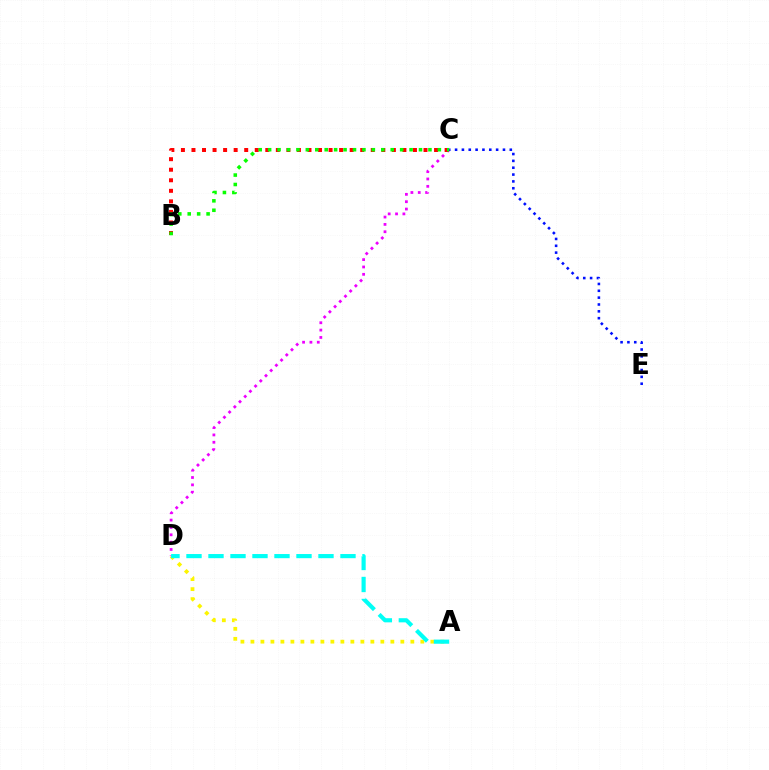{('A', 'D'): [{'color': '#fcf500', 'line_style': 'dotted', 'thickness': 2.72}, {'color': '#00fff6', 'line_style': 'dashed', 'thickness': 2.99}], ('C', 'D'): [{'color': '#ee00ff', 'line_style': 'dotted', 'thickness': 2.0}], ('C', 'E'): [{'color': '#0010ff', 'line_style': 'dotted', 'thickness': 1.86}], ('B', 'C'): [{'color': '#ff0000', 'line_style': 'dotted', 'thickness': 2.87}, {'color': '#08ff00', 'line_style': 'dotted', 'thickness': 2.56}]}